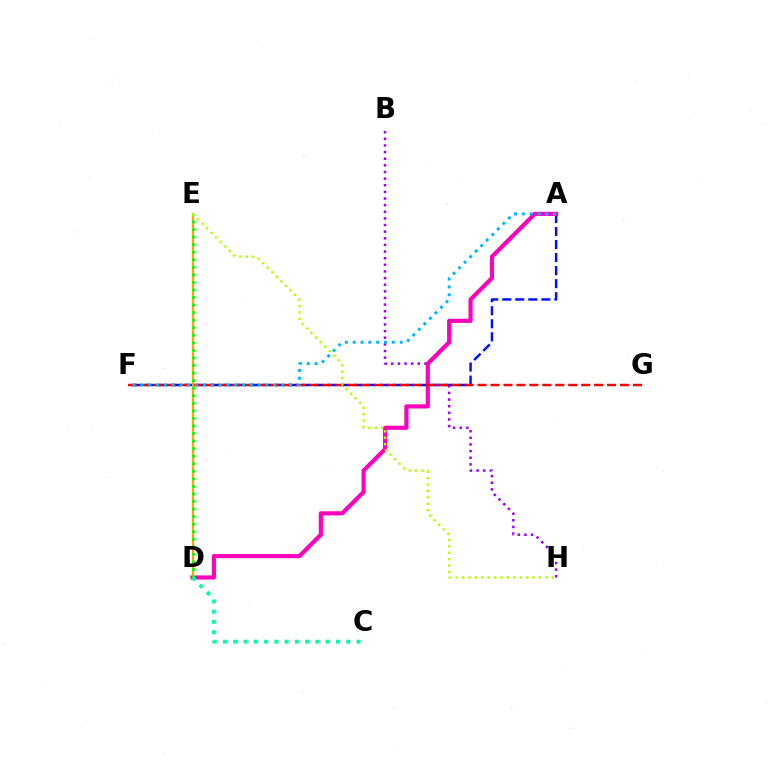{('A', 'F'): [{'color': '#0010ff', 'line_style': 'dashed', 'thickness': 1.77}, {'color': '#00b5ff', 'line_style': 'dotted', 'thickness': 2.13}], ('B', 'H'): [{'color': '#9b00ff', 'line_style': 'dotted', 'thickness': 1.8}], ('A', 'D'): [{'color': '#ff00bd', 'line_style': 'solid', 'thickness': 2.99}], ('F', 'G'): [{'color': '#ff0000', 'line_style': 'dashed', 'thickness': 1.76}], ('D', 'E'): [{'color': '#ffa500', 'line_style': 'solid', 'thickness': 1.63}, {'color': '#08ff00', 'line_style': 'dotted', 'thickness': 2.05}], ('C', 'D'): [{'color': '#00ff9d', 'line_style': 'dotted', 'thickness': 2.79}], ('E', 'H'): [{'color': '#b3ff00', 'line_style': 'dotted', 'thickness': 1.74}]}